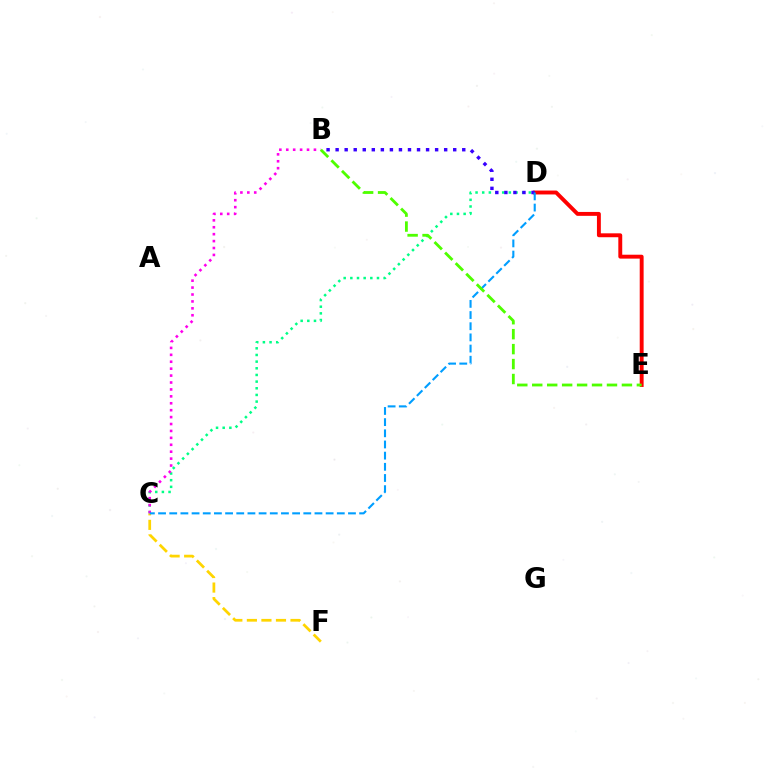{('C', 'D'): [{'color': '#00ff86', 'line_style': 'dotted', 'thickness': 1.81}, {'color': '#009eff', 'line_style': 'dashed', 'thickness': 1.52}], ('C', 'F'): [{'color': '#ffd500', 'line_style': 'dashed', 'thickness': 1.98}], ('D', 'E'): [{'color': '#ff0000', 'line_style': 'solid', 'thickness': 2.81}], ('B', 'D'): [{'color': '#3700ff', 'line_style': 'dotted', 'thickness': 2.46}], ('B', 'C'): [{'color': '#ff00ed', 'line_style': 'dotted', 'thickness': 1.88}], ('B', 'E'): [{'color': '#4fff00', 'line_style': 'dashed', 'thickness': 2.03}]}